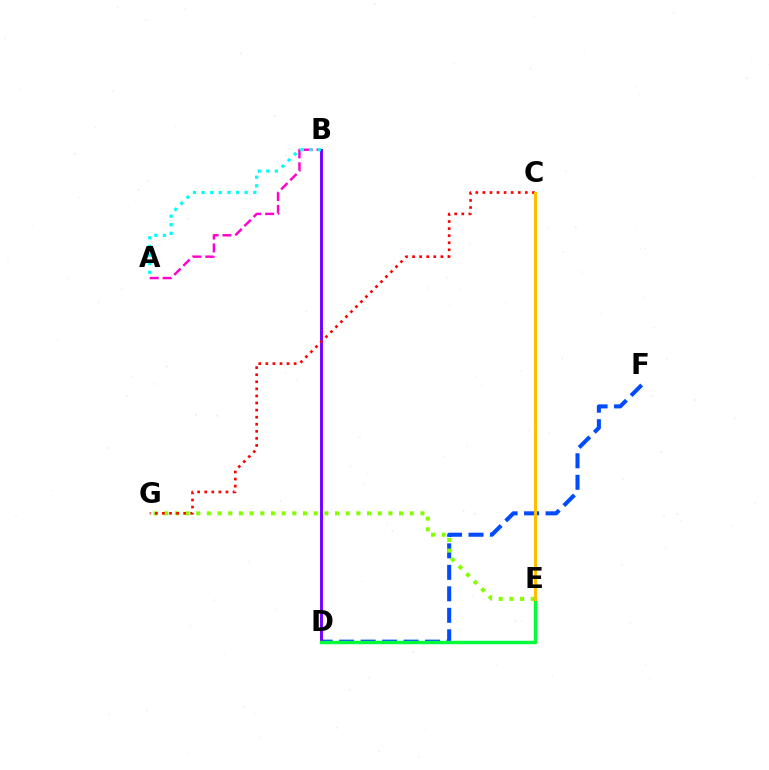{('D', 'F'): [{'color': '#004bff', 'line_style': 'dashed', 'thickness': 2.92}], ('B', 'D'): [{'color': '#7200ff', 'line_style': 'solid', 'thickness': 2.1}], ('E', 'G'): [{'color': '#84ff00', 'line_style': 'dotted', 'thickness': 2.9}], ('C', 'G'): [{'color': '#ff0000', 'line_style': 'dotted', 'thickness': 1.92}], ('D', 'E'): [{'color': '#00ff39', 'line_style': 'solid', 'thickness': 2.47}], ('C', 'E'): [{'color': '#ffbd00', 'line_style': 'solid', 'thickness': 2.15}], ('A', 'B'): [{'color': '#ff00cf', 'line_style': 'dashed', 'thickness': 1.75}, {'color': '#00fff6', 'line_style': 'dotted', 'thickness': 2.34}]}